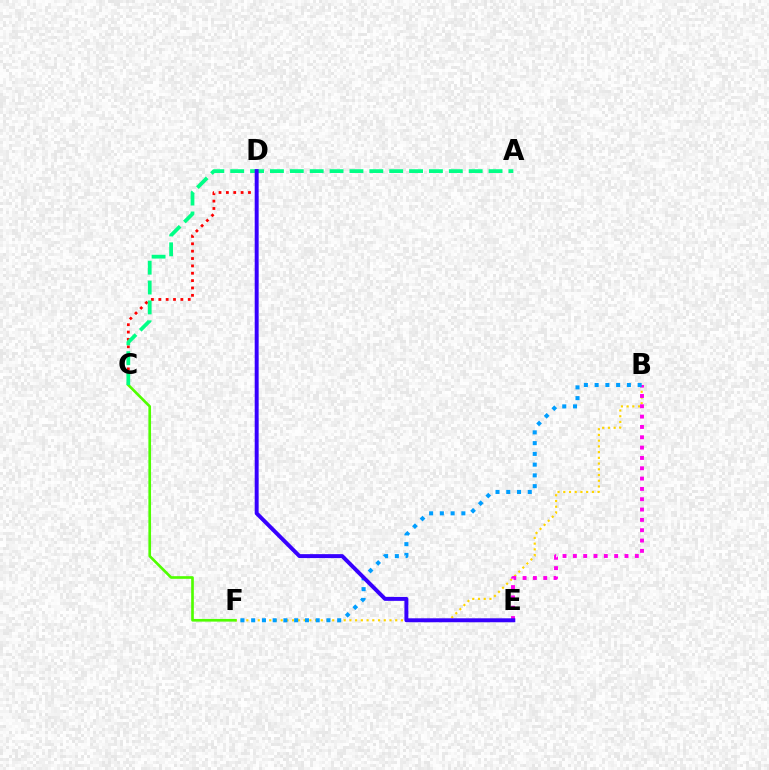{('B', 'F'): [{'color': '#ffd500', 'line_style': 'dotted', 'thickness': 1.56}, {'color': '#009eff', 'line_style': 'dotted', 'thickness': 2.92}], ('C', 'D'): [{'color': '#ff0000', 'line_style': 'dotted', 'thickness': 2.0}], ('B', 'E'): [{'color': '#ff00ed', 'line_style': 'dotted', 'thickness': 2.81}], ('C', 'F'): [{'color': '#4fff00', 'line_style': 'solid', 'thickness': 1.91}], ('A', 'C'): [{'color': '#00ff86', 'line_style': 'dashed', 'thickness': 2.7}], ('D', 'E'): [{'color': '#3700ff', 'line_style': 'solid', 'thickness': 2.84}]}